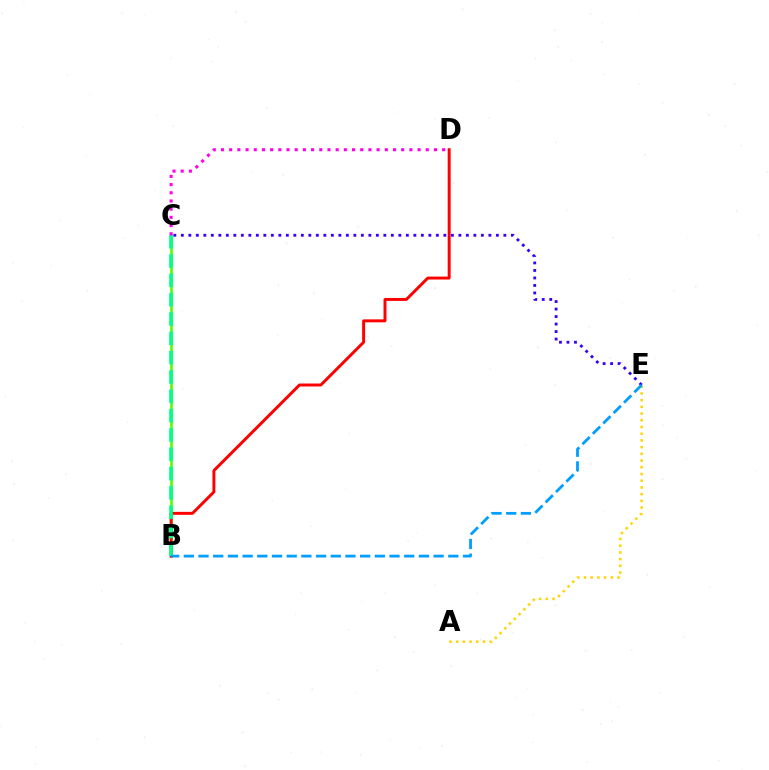{('A', 'E'): [{'color': '#ffd500', 'line_style': 'dotted', 'thickness': 1.82}], ('B', 'C'): [{'color': '#4fff00', 'line_style': 'solid', 'thickness': 1.88}, {'color': '#00ff86', 'line_style': 'dashed', 'thickness': 2.62}], ('B', 'D'): [{'color': '#ff0000', 'line_style': 'solid', 'thickness': 2.12}], ('C', 'D'): [{'color': '#ff00ed', 'line_style': 'dotted', 'thickness': 2.23}], ('C', 'E'): [{'color': '#3700ff', 'line_style': 'dotted', 'thickness': 2.04}], ('B', 'E'): [{'color': '#009eff', 'line_style': 'dashed', 'thickness': 2.0}]}